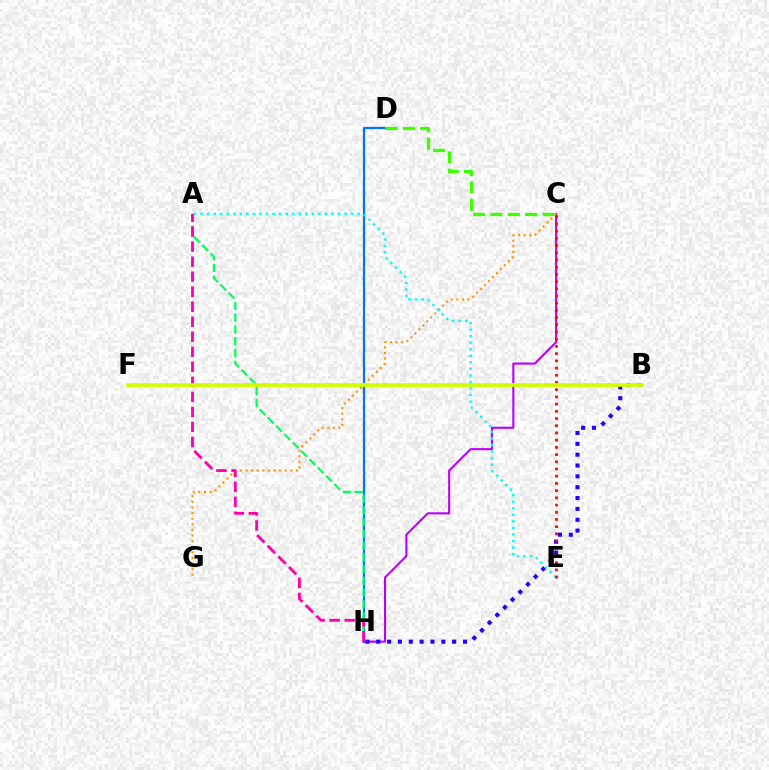{('D', 'H'): [{'color': '#0074ff', 'line_style': 'solid', 'thickness': 1.62}], ('C', 'H'): [{'color': '#b900ff', 'line_style': 'solid', 'thickness': 1.51}], ('C', 'D'): [{'color': '#3dff00', 'line_style': 'dashed', 'thickness': 2.36}], ('B', 'H'): [{'color': '#2500ff', 'line_style': 'dotted', 'thickness': 2.95}], ('A', 'H'): [{'color': '#00ff5c', 'line_style': 'dashed', 'thickness': 1.6}, {'color': '#ff00ac', 'line_style': 'dashed', 'thickness': 2.04}], ('C', 'G'): [{'color': '#ff9400', 'line_style': 'dotted', 'thickness': 1.52}], ('A', 'E'): [{'color': '#00fff6', 'line_style': 'dotted', 'thickness': 1.78}], ('C', 'E'): [{'color': '#ff0000', 'line_style': 'dotted', 'thickness': 1.96}], ('B', 'F'): [{'color': '#d1ff00', 'line_style': 'solid', 'thickness': 2.7}]}